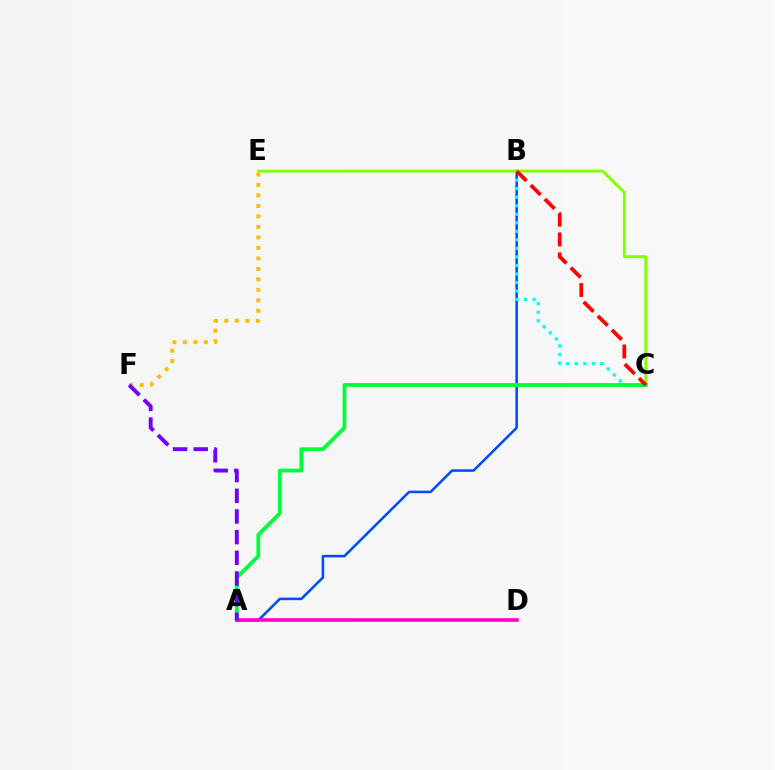{('A', 'B'): [{'color': '#004bff', 'line_style': 'solid', 'thickness': 1.84}], ('B', 'C'): [{'color': '#00fff6', 'line_style': 'dotted', 'thickness': 2.32}, {'color': '#ff0000', 'line_style': 'dashed', 'thickness': 2.7}], ('C', 'E'): [{'color': '#84ff00', 'line_style': 'solid', 'thickness': 2.11}], ('A', 'C'): [{'color': '#00ff39', 'line_style': 'solid', 'thickness': 2.74}], ('E', 'F'): [{'color': '#ffbd00', 'line_style': 'dotted', 'thickness': 2.85}], ('A', 'D'): [{'color': '#ff00cf', 'line_style': 'solid', 'thickness': 2.6}], ('A', 'F'): [{'color': '#7200ff', 'line_style': 'dashed', 'thickness': 2.81}]}